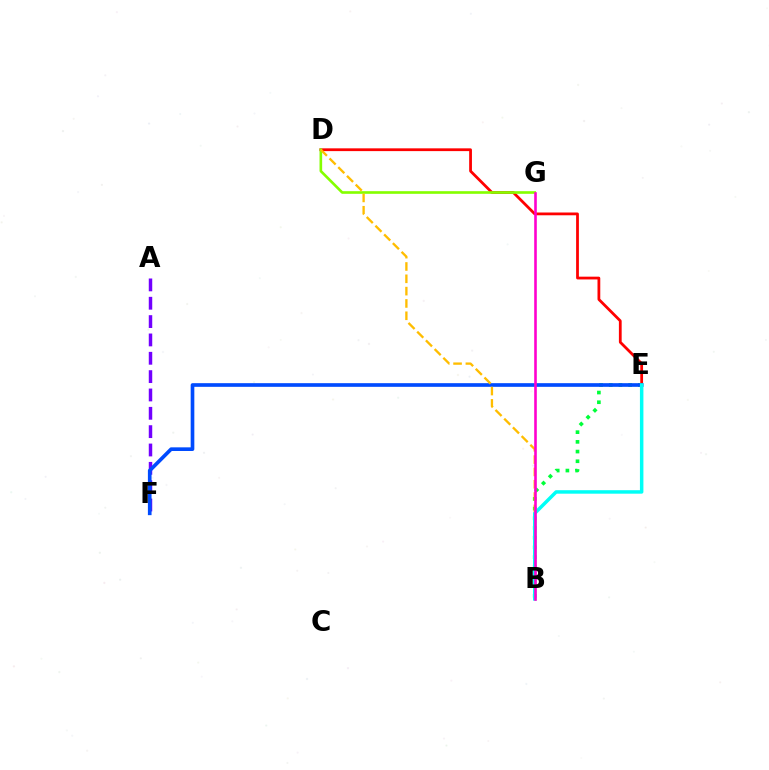{('B', 'E'): [{'color': '#00ff39', 'line_style': 'dotted', 'thickness': 2.63}, {'color': '#00fff6', 'line_style': 'solid', 'thickness': 2.51}], ('D', 'E'): [{'color': '#ff0000', 'line_style': 'solid', 'thickness': 2.0}], ('A', 'F'): [{'color': '#7200ff', 'line_style': 'dashed', 'thickness': 2.49}], ('D', 'G'): [{'color': '#84ff00', 'line_style': 'solid', 'thickness': 1.9}], ('E', 'F'): [{'color': '#004bff', 'line_style': 'solid', 'thickness': 2.63}], ('B', 'D'): [{'color': '#ffbd00', 'line_style': 'dashed', 'thickness': 1.67}], ('B', 'G'): [{'color': '#ff00cf', 'line_style': 'solid', 'thickness': 1.88}]}